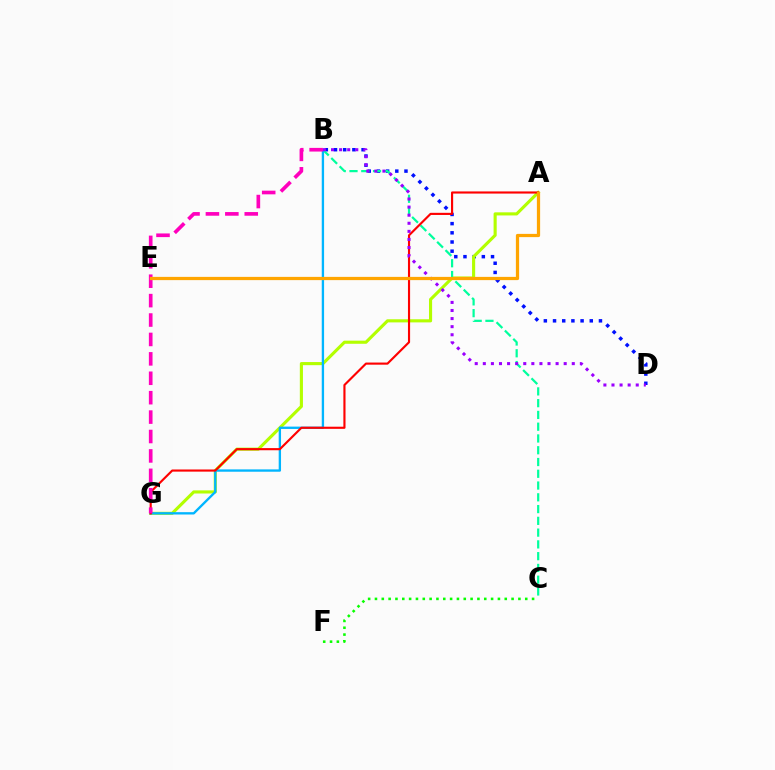{('B', 'D'): [{'color': '#0010ff', 'line_style': 'dotted', 'thickness': 2.5}, {'color': '#9b00ff', 'line_style': 'dotted', 'thickness': 2.2}], ('A', 'G'): [{'color': '#b3ff00', 'line_style': 'solid', 'thickness': 2.24}, {'color': '#ff0000', 'line_style': 'solid', 'thickness': 1.54}], ('B', 'C'): [{'color': '#00ff9d', 'line_style': 'dashed', 'thickness': 1.6}], ('B', 'G'): [{'color': '#00b5ff', 'line_style': 'solid', 'thickness': 1.68}, {'color': '#ff00bd', 'line_style': 'dashed', 'thickness': 2.64}], ('C', 'F'): [{'color': '#08ff00', 'line_style': 'dotted', 'thickness': 1.86}], ('A', 'E'): [{'color': '#ffa500', 'line_style': 'solid', 'thickness': 2.33}]}